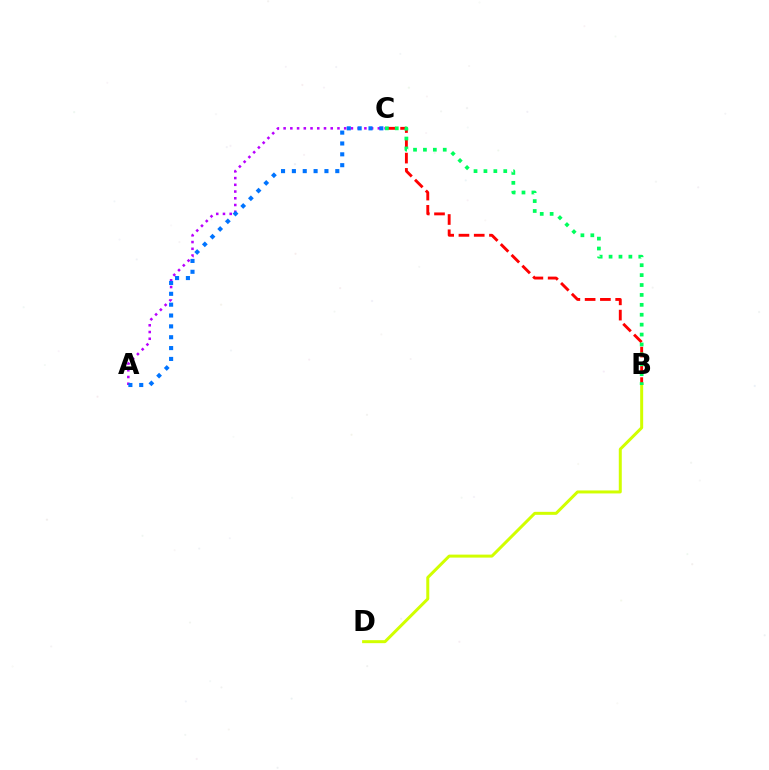{('A', 'C'): [{'color': '#b900ff', 'line_style': 'dotted', 'thickness': 1.83}, {'color': '#0074ff', 'line_style': 'dotted', 'thickness': 2.95}], ('B', 'D'): [{'color': '#d1ff00', 'line_style': 'solid', 'thickness': 2.15}], ('B', 'C'): [{'color': '#ff0000', 'line_style': 'dashed', 'thickness': 2.08}, {'color': '#00ff5c', 'line_style': 'dotted', 'thickness': 2.69}]}